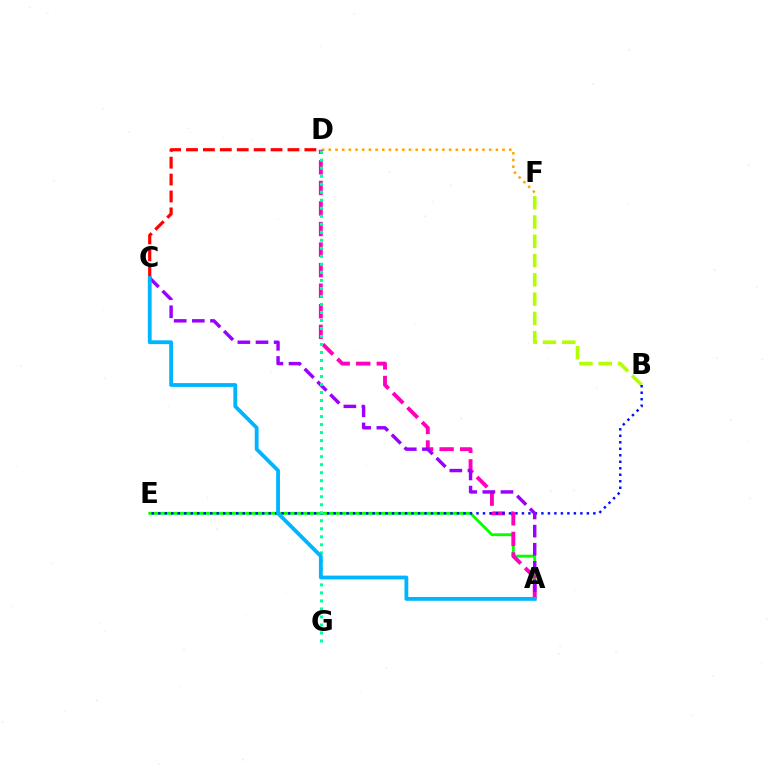{('D', 'F'): [{'color': '#ffa500', 'line_style': 'dotted', 'thickness': 1.82}], ('A', 'E'): [{'color': '#08ff00', 'line_style': 'solid', 'thickness': 2.05}], ('A', 'D'): [{'color': '#ff00bd', 'line_style': 'dashed', 'thickness': 2.79}], ('B', 'F'): [{'color': '#b3ff00', 'line_style': 'dashed', 'thickness': 2.62}], ('B', 'E'): [{'color': '#0010ff', 'line_style': 'dotted', 'thickness': 1.76}], ('A', 'C'): [{'color': '#9b00ff', 'line_style': 'dashed', 'thickness': 2.46}, {'color': '#00b5ff', 'line_style': 'solid', 'thickness': 2.75}], ('D', 'G'): [{'color': '#00ff9d', 'line_style': 'dotted', 'thickness': 2.18}], ('C', 'D'): [{'color': '#ff0000', 'line_style': 'dashed', 'thickness': 2.3}]}